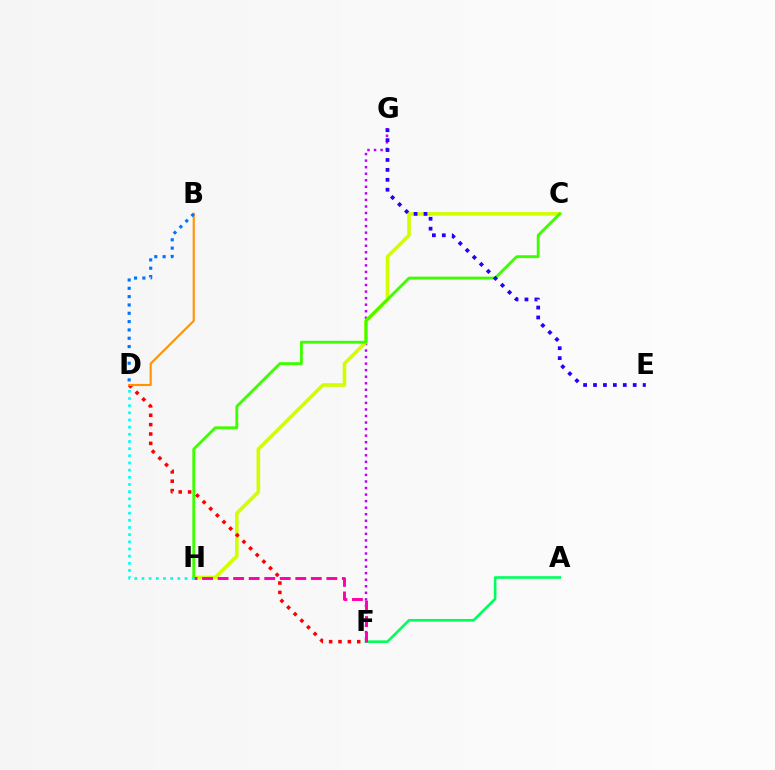{('F', 'G'): [{'color': '#b900ff', 'line_style': 'dotted', 'thickness': 1.78}], ('A', 'F'): [{'color': '#00ff5c', 'line_style': 'solid', 'thickness': 1.89}], ('C', 'H'): [{'color': '#d1ff00', 'line_style': 'solid', 'thickness': 2.6}, {'color': '#3dff00', 'line_style': 'solid', 'thickness': 2.06}], ('D', 'F'): [{'color': '#ff0000', 'line_style': 'dotted', 'thickness': 2.54}], ('F', 'H'): [{'color': '#ff00ac', 'line_style': 'dashed', 'thickness': 2.11}], ('B', 'D'): [{'color': '#ff9400', 'line_style': 'solid', 'thickness': 1.54}, {'color': '#0074ff', 'line_style': 'dotted', 'thickness': 2.26}], ('E', 'G'): [{'color': '#2500ff', 'line_style': 'dotted', 'thickness': 2.7}], ('D', 'H'): [{'color': '#00fff6', 'line_style': 'dotted', 'thickness': 1.95}]}